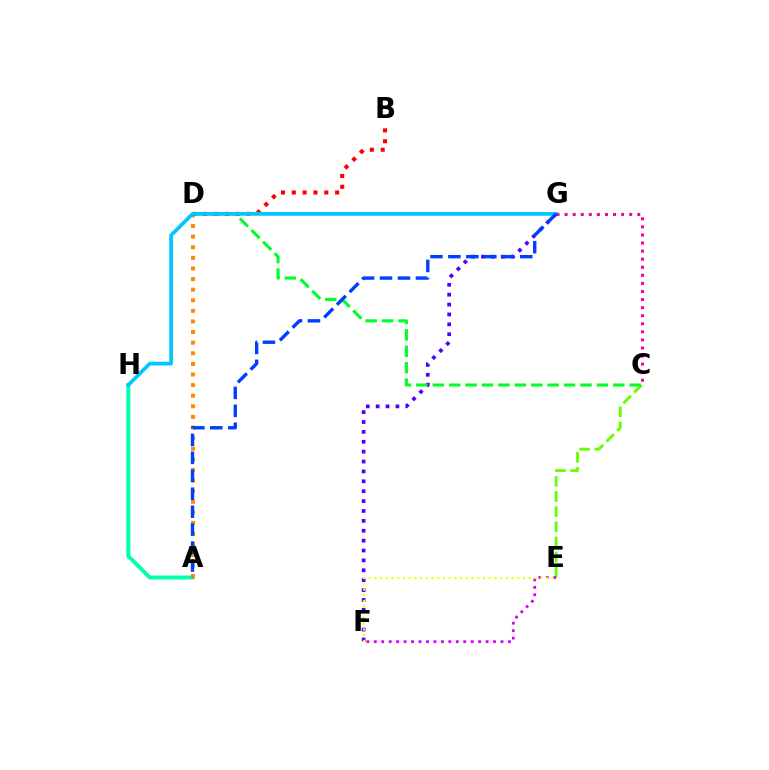{('A', 'H'): [{'color': '#00ffaf', 'line_style': 'solid', 'thickness': 2.86}], ('F', 'G'): [{'color': '#4f00ff', 'line_style': 'dotted', 'thickness': 2.69}], ('A', 'D'): [{'color': '#ff8800', 'line_style': 'dotted', 'thickness': 2.88}], ('C', 'E'): [{'color': '#66ff00', 'line_style': 'dashed', 'thickness': 2.06}], ('E', 'F'): [{'color': '#d600ff', 'line_style': 'dotted', 'thickness': 2.03}, {'color': '#eeff00', 'line_style': 'dotted', 'thickness': 1.55}], ('C', 'D'): [{'color': '#00ff27', 'line_style': 'dashed', 'thickness': 2.23}], ('B', 'D'): [{'color': '#ff0000', 'line_style': 'dotted', 'thickness': 2.94}], ('G', 'H'): [{'color': '#00c7ff', 'line_style': 'solid', 'thickness': 2.67}], ('C', 'G'): [{'color': '#ff00a0', 'line_style': 'dotted', 'thickness': 2.19}], ('A', 'G'): [{'color': '#003fff', 'line_style': 'dashed', 'thickness': 2.44}]}